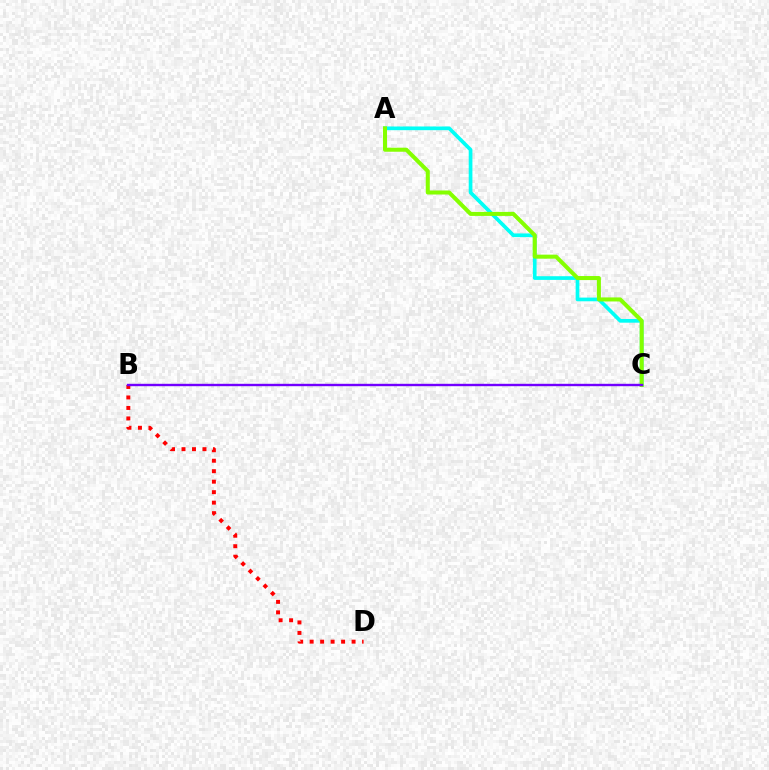{('A', 'C'): [{'color': '#00fff6', 'line_style': 'solid', 'thickness': 2.66}, {'color': '#84ff00', 'line_style': 'solid', 'thickness': 2.91}], ('B', 'D'): [{'color': '#ff0000', 'line_style': 'dotted', 'thickness': 2.85}], ('B', 'C'): [{'color': '#7200ff', 'line_style': 'solid', 'thickness': 1.72}]}